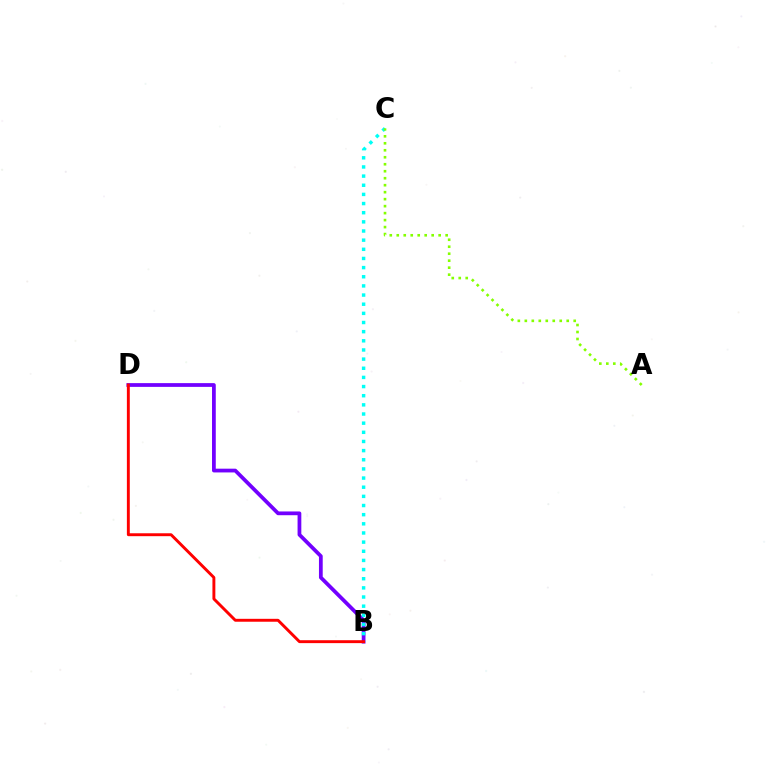{('B', 'D'): [{'color': '#7200ff', 'line_style': 'solid', 'thickness': 2.7}, {'color': '#ff0000', 'line_style': 'solid', 'thickness': 2.1}], ('B', 'C'): [{'color': '#00fff6', 'line_style': 'dotted', 'thickness': 2.49}], ('A', 'C'): [{'color': '#84ff00', 'line_style': 'dotted', 'thickness': 1.9}]}